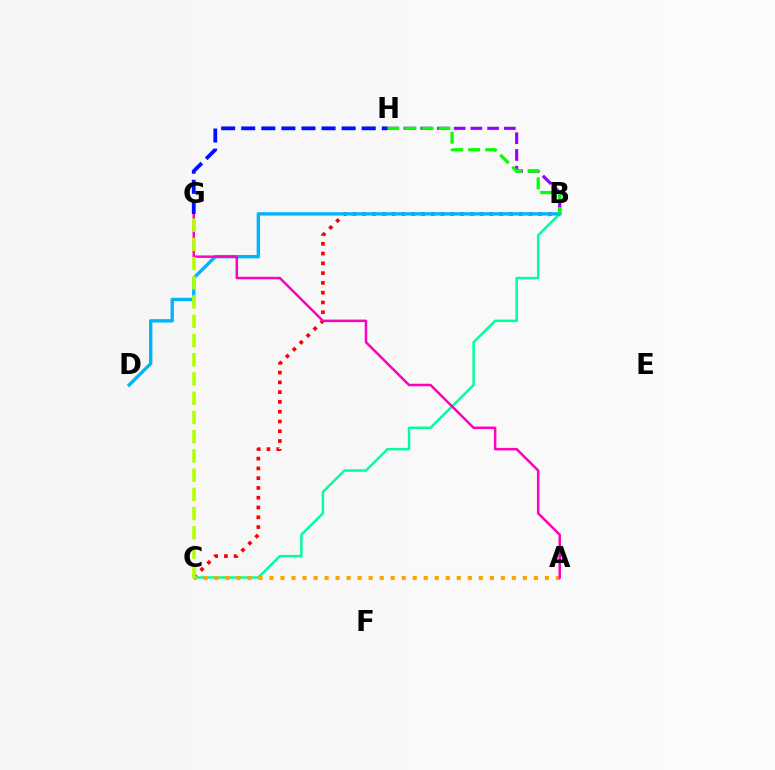{('B', 'C'): [{'color': '#ff0000', 'line_style': 'dotted', 'thickness': 2.66}, {'color': '#00ff9d', 'line_style': 'solid', 'thickness': 1.79}], ('B', 'H'): [{'color': '#9b00ff', 'line_style': 'dashed', 'thickness': 2.27}, {'color': '#08ff00', 'line_style': 'dashed', 'thickness': 2.31}], ('B', 'D'): [{'color': '#00b5ff', 'line_style': 'solid', 'thickness': 2.44}], ('A', 'C'): [{'color': '#ffa500', 'line_style': 'dotted', 'thickness': 2.99}], ('A', 'G'): [{'color': '#ff00bd', 'line_style': 'solid', 'thickness': 1.8}], ('C', 'G'): [{'color': '#b3ff00', 'line_style': 'dashed', 'thickness': 2.61}], ('G', 'H'): [{'color': '#0010ff', 'line_style': 'dashed', 'thickness': 2.73}]}